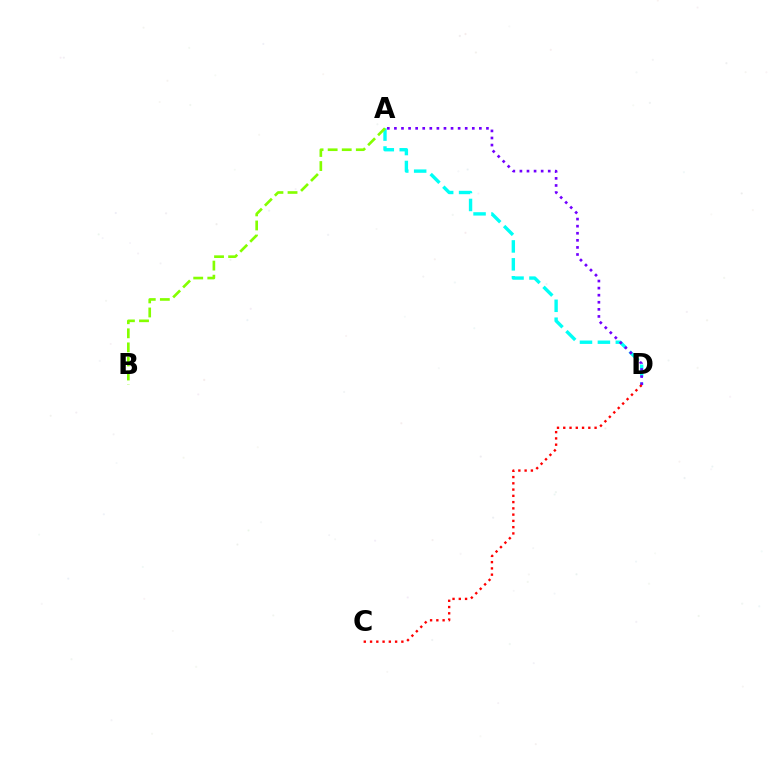{('A', 'D'): [{'color': '#00fff6', 'line_style': 'dashed', 'thickness': 2.44}, {'color': '#7200ff', 'line_style': 'dotted', 'thickness': 1.92}], ('A', 'B'): [{'color': '#84ff00', 'line_style': 'dashed', 'thickness': 1.91}], ('C', 'D'): [{'color': '#ff0000', 'line_style': 'dotted', 'thickness': 1.7}]}